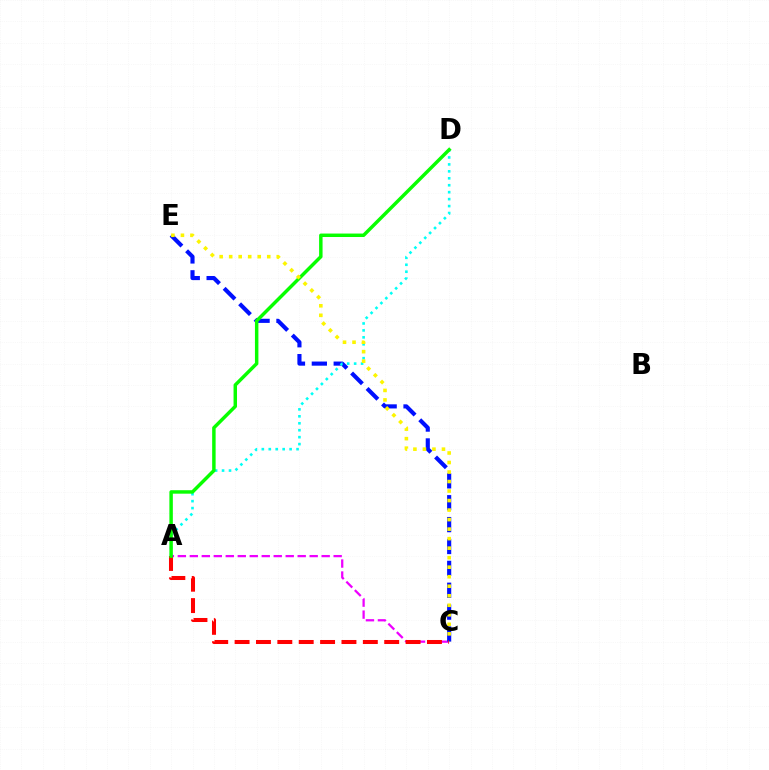{('A', 'C'): [{'color': '#ee00ff', 'line_style': 'dashed', 'thickness': 1.63}, {'color': '#ff0000', 'line_style': 'dashed', 'thickness': 2.9}], ('C', 'E'): [{'color': '#0010ff', 'line_style': 'dashed', 'thickness': 2.97}, {'color': '#fcf500', 'line_style': 'dotted', 'thickness': 2.59}], ('A', 'D'): [{'color': '#00fff6', 'line_style': 'dotted', 'thickness': 1.89}, {'color': '#08ff00', 'line_style': 'solid', 'thickness': 2.49}]}